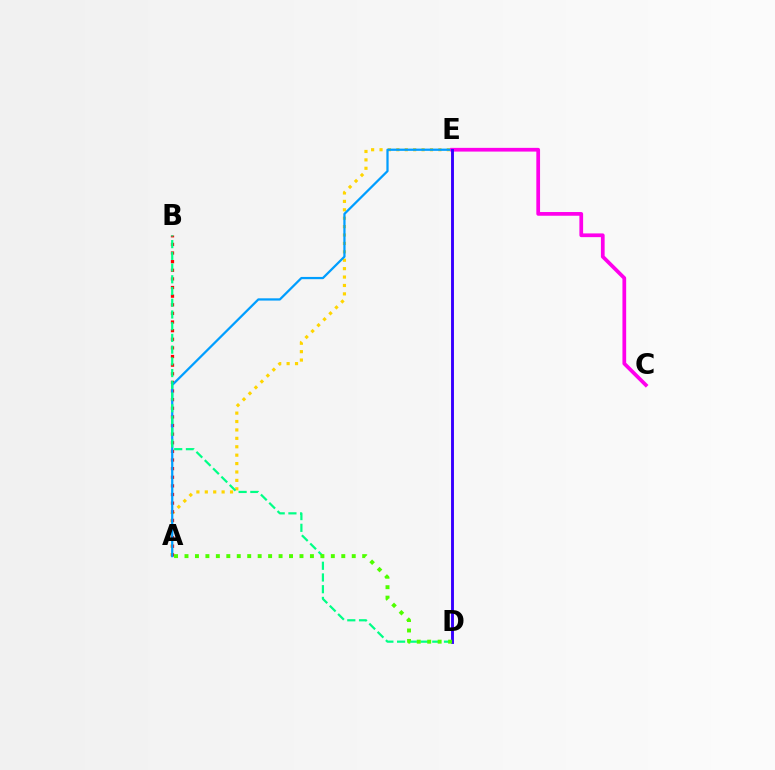{('A', 'E'): [{'color': '#ffd500', 'line_style': 'dotted', 'thickness': 2.28}, {'color': '#009eff', 'line_style': 'solid', 'thickness': 1.62}], ('A', 'B'): [{'color': '#ff0000', 'line_style': 'dotted', 'thickness': 2.34}], ('C', 'E'): [{'color': '#ff00ed', 'line_style': 'solid', 'thickness': 2.68}], ('B', 'D'): [{'color': '#00ff86', 'line_style': 'dashed', 'thickness': 1.59}], ('D', 'E'): [{'color': '#3700ff', 'line_style': 'solid', 'thickness': 2.09}], ('A', 'D'): [{'color': '#4fff00', 'line_style': 'dotted', 'thickness': 2.84}]}